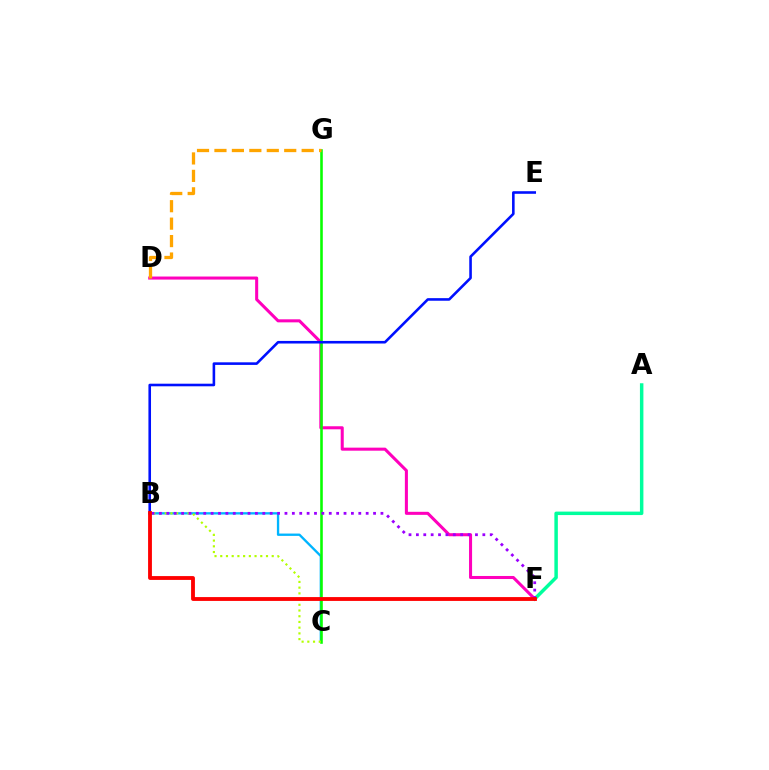{('A', 'F'): [{'color': '#00ff9d', 'line_style': 'solid', 'thickness': 2.5}], ('D', 'F'): [{'color': '#ff00bd', 'line_style': 'solid', 'thickness': 2.19}], ('B', 'C'): [{'color': '#00b5ff', 'line_style': 'solid', 'thickness': 1.68}, {'color': '#b3ff00', 'line_style': 'dotted', 'thickness': 1.55}], ('C', 'G'): [{'color': '#08ff00', 'line_style': 'solid', 'thickness': 1.86}], ('B', 'F'): [{'color': '#9b00ff', 'line_style': 'dotted', 'thickness': 2.01}, {'color': '#ff0000', 'line_style': 'solid', 'thickness': 2.76}], ('D', 'G'): [{'color': '#ffa500', 'line_style': 'dashed', 'thickness': 2.37}], ('B', 'E'): [{'color': '#0010ff', 'line_style': 'solid', 'thickness': 1.87}]}